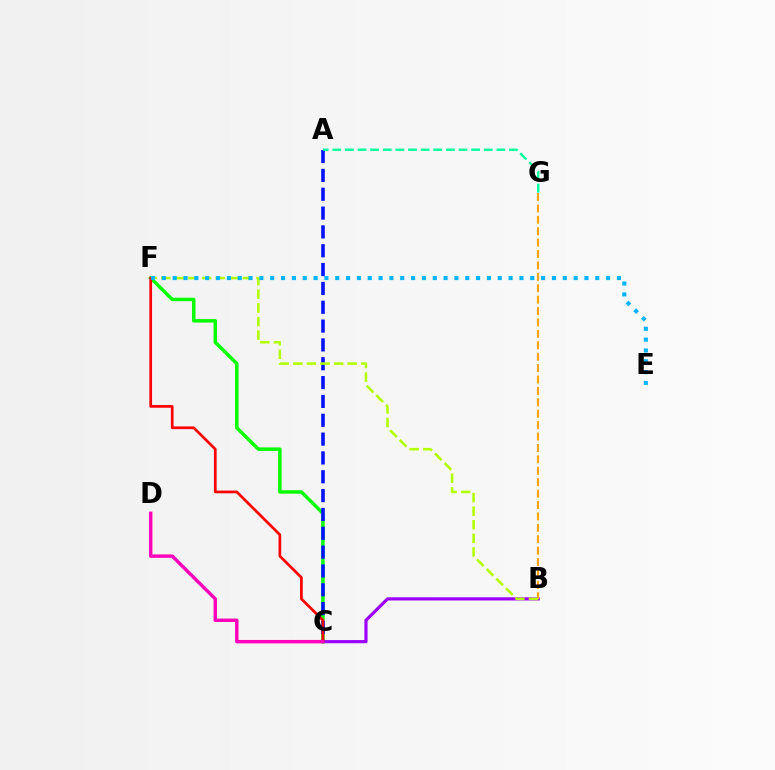{('B', 'C'): [{'color': '#9b00ff', 'line_style': 'solid', 'thickness': 2.29}], ('C', 'F'): [{'color': '#08ff00', 'line_style': 'solid', 'thickness': 2.5}, {'color': '#ff0000', 'line_style': 'solid', 'thickness': 1.96}], ('A', 'C'): [{'color': '#0010ff', 'line_style': 'dashed', 'thickness': 2.56}], ('B', 'G'): [{'color': '#ffa500', 'line_style': 'dashed', 'thickness': 1.55}], ('B', 'F'): [{'color': '#b3ff00', 'line_style': 'dashed', 'thickness': 1.85}], ('E', 'F'): [{'color': '#00b5ff', 'line_style': 'dotted', 'thickness': 2.94}], ('C', 'D'): [{'color': '#ff00bd', 'line_style': 'solid', 'thickness': 2.47}], ('A', 'G'): [{'color': '#00ff9d', 'line_style': 'dashed', 'thickness': 1.72}]}